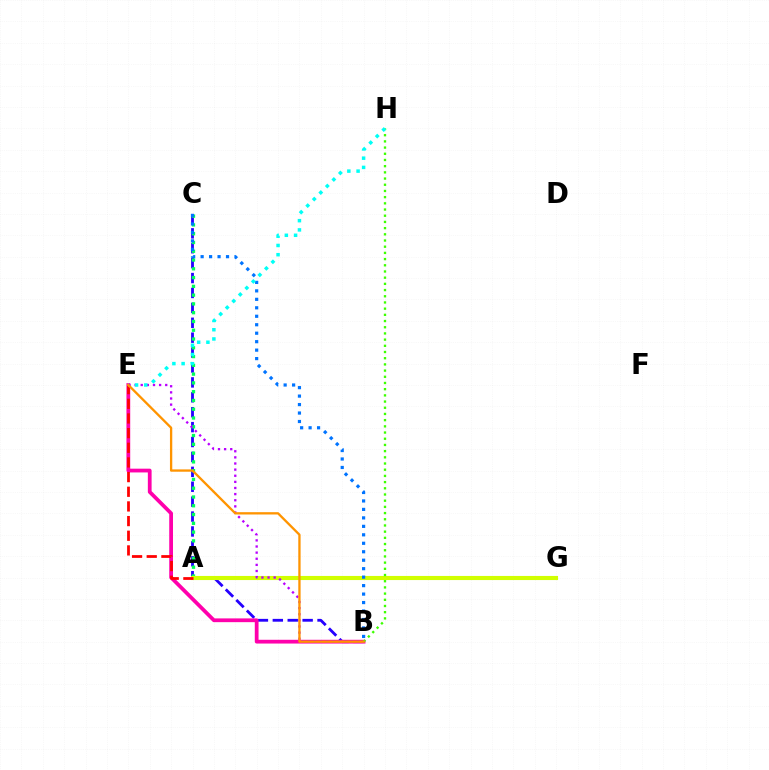{('B', 'C'): [{'color': '#2500ff', 'line_style': 'dashed', 'thickness': 2.03}, {'color': '#0074ff', 'line_style': 'dotted', 'thickness': 2.3}], ('B', 'E'): [{'color': '#ff00ac', 'line_style': 'solid', 'thickness': 2.71}, {'color': '#b900ff', 'line_style': 'dotted', 'thickness': 1.66}, {'color': '#ff9400', 'line_style': 'solid', 'thickness': 1.67}], ('A', 'C'): [{'color': '#00ff5c', 'line_style': 'dotted', 'thickness': 2.38}], ('A', 'G'): [{'color': '#d1ff00', 'line_style': 'solid', 'thickness': 2.96}], ('A', 'E'): [{'color': '#ff0000', 'line_style': 'dashed', 'thickness': 1.99}], ('B', 'H'): [{'color': '#3dff00', 'line_style': 'dotted', 'thickness': 1.68}], ('E', 'H'): [{'color': '#00fff6', 'line_style': 'dotted', 'thickness': 2.51}]}